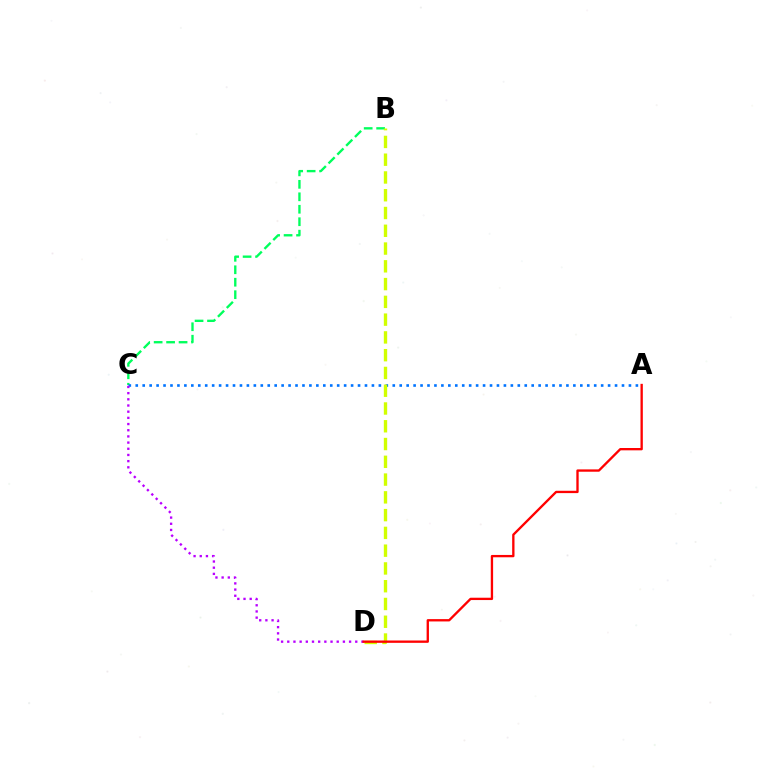{('B', 'C'): [{'color': '#00ff5c', 'line_style': 'dashed', 'thickness': 1.69}], ('A', 'C'): [{'color': '#0074ff', 'line_style': 'dotted', 'thickness': 1.89}], ('C', 'D'): [{'color': '#b900ff', 'line_style': 'dotted', 'thickness': 1.68}], ('B', 'D'): [{'color': '#d1ff00', 'line_style': 'dashed', 'thickness': 2.41}], ('A', 'D'): [{'color': '#ff0000', 'line_style': 'solid', 'thickness': 1.68}]}